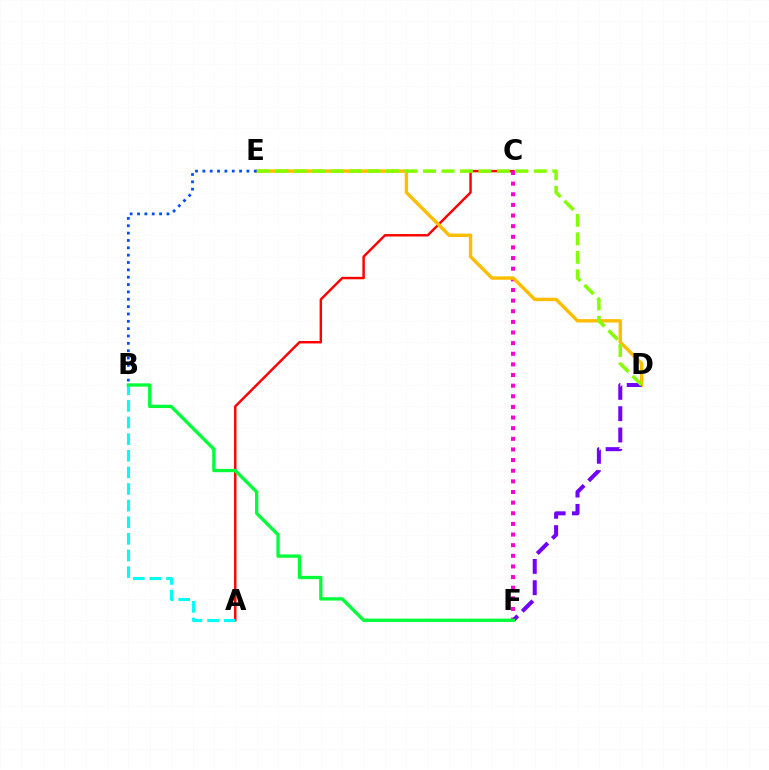{('A', 'C'): [{'color': '#ff0000', 'line_style': 'solid', 'thickness': 1.76}], ('C', 'F'): [{'color': '#ff00cf', 'line_style': 'dotted', 'thickness': 2.89}], ('D', 'E'): [{'color': '#ffbd00', 'line_style': 'solid', 'thickness': 2.45}, {'color': '#84ff00', 'line_style': 'dashed', 'thickness': 2.51}], ('D', 'F'): [{'color': '#7200ff', 'line_style': 'dashed', 'thickness': 2.9}], ('A', 'B'): [{'color': '#00fff6', 'line_style': 'dashed', 'thickness': 2.26}], ('B', 'F'): [{'color': '#00ff39', 'line_style': 'solid', 'thickness': 2.39}], ('B', 'E'): [{'color': '#004bff', 'line_style': 'dotted', 'thickness': 2.0}]}